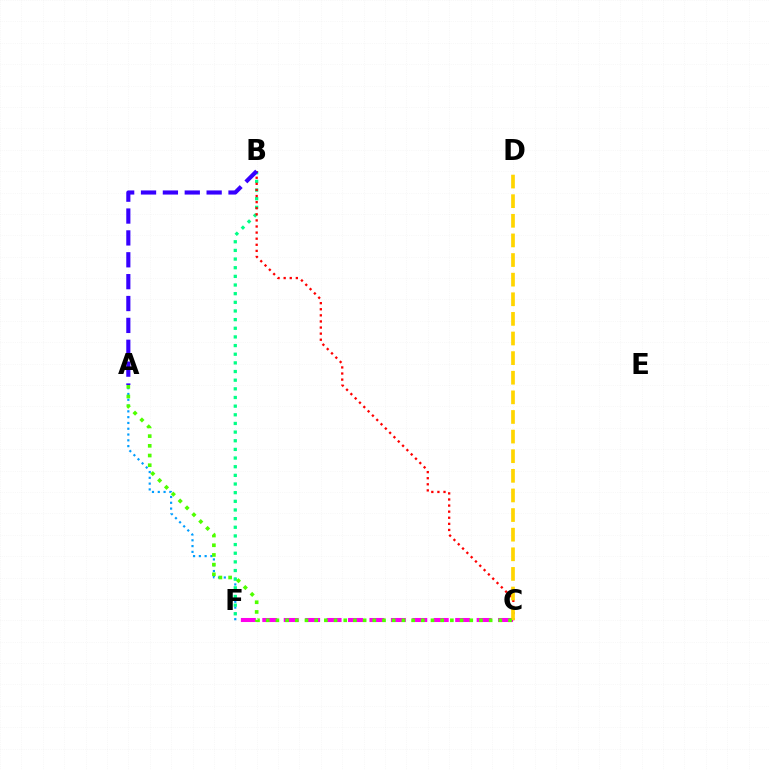{('C', 'F'): [{'color': '#ff00ed', 'line_style': 'dashed', 'thickness': 2.91}], ('A', 'F'): [{'color': '#009eff', 'line_style': 'dotted', 'thickness': 1.57}], ('B', 'F'): [{'color': '#00ff86', 'line_style': 'dotted', 'thickness': 2.35}], ('B', 'C'): [{'color': '#ff0000', 'line_style': 'dotted', 'thickness': 1.66}], ('C', 'D'): [{'color': '#ffd500', 'line_style': 'dashed', 'thickness': 2.67}], ('A', 'C'): [{'color': '#4fff00', 'line_style': 'dotted', 'thickness': 2.63}], ('A', 'B'): [{'color': '#3700ff', 'line_style': 'dashed', 'thickness': 2.97}]}